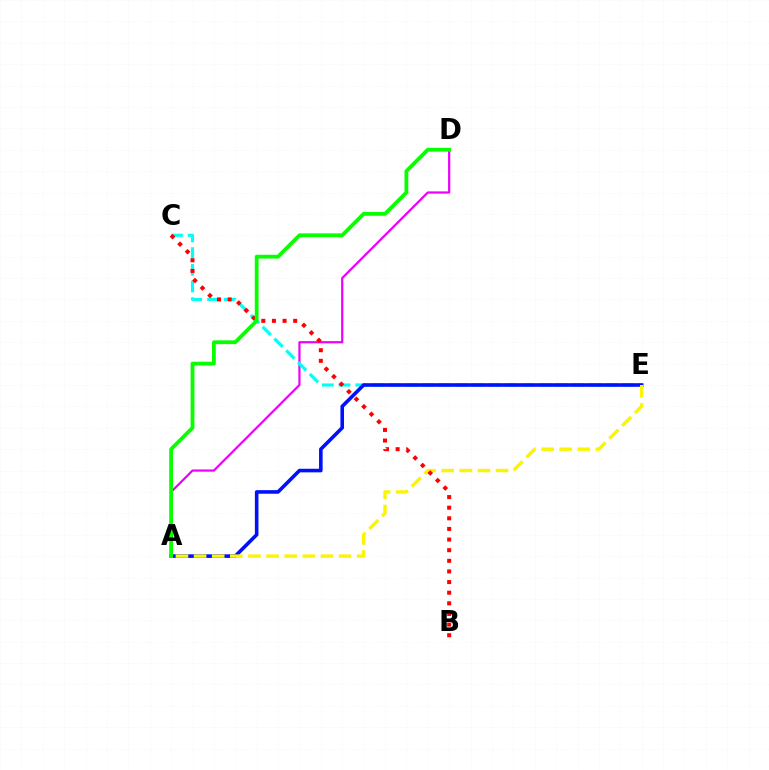{('A', 'D'): [{'color': '#ee00ff', 'line_style': 'solid', 'thickness': 1.59}, {'color': '#08ff00', 'line_style': 'solid', 'thickness': 2.74}], ('C', 'E'): [{'color': '#00fff6', 'line_style': 'dashed', 'thickness': 2.27}], ('A', 'E'): [{'color': '#0010ff', 'line_style': 'solid', 'thickness': 2.59}, {'color': '#fcf500', 'line_style': 'dashed', 'thickness': 2.46}], ('B', 'C'): [{'color': '#ff0000', 'line_style': 'dotted', 'thickness': 2.89}]}